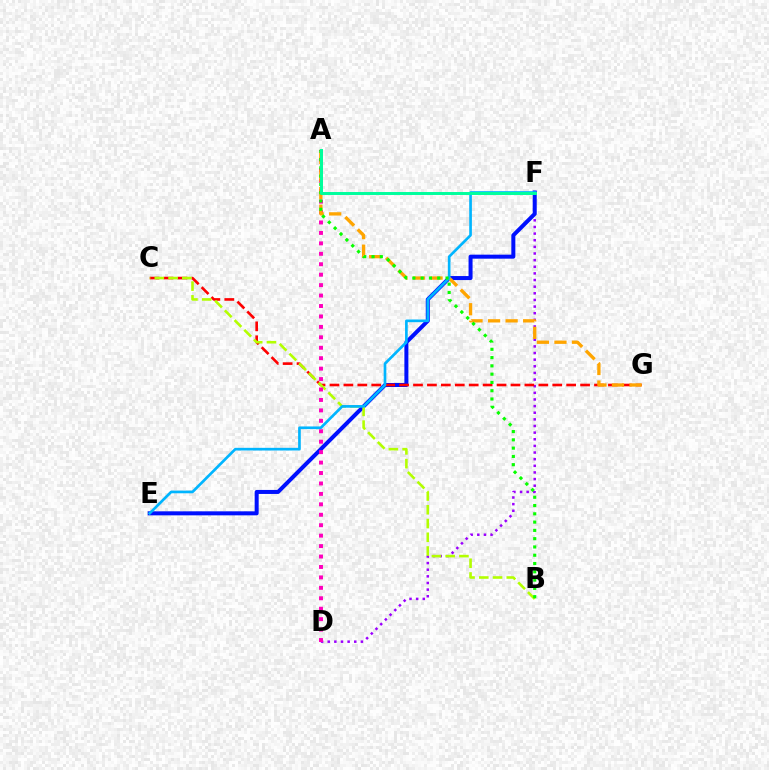{('D', 'F'): [{'color': '#9b00ff', 'line_style': 'dotted', 'thickness': 1.8}], ('E', 'F'): [{'color': '#0010ff', 'line_style': 'solid', 'thickness': 2.89}, {'color': '#00b5ff', 'line_style': 'solid', 'thickness': 1.92}], ('C', 'G'): [{'color': '#ff0000', 'line_style': 'dashed', 'thickness': 1.89}], ('B', 'C'): [{'color': '#b3ff00', 'line_style': 'dashed', 'thickness': 1.87}], ('A', 'D'): [{'color': '#ff00bd', 'line_style': 'dotted', 'thickness': 2.84}], ('A', 'G'): [{'color': '#ffa500', 'line_style': 'dashed', 'thickness': 2.38}], ('A', 'B'): [{'color': '#08ff00', 'line_style': 'dotted', 'thickness': 2.25}], ('A', 'F'): [{'color': '#00ff9d', 'line_style': 'solid', 'thickness': 2.14}]}